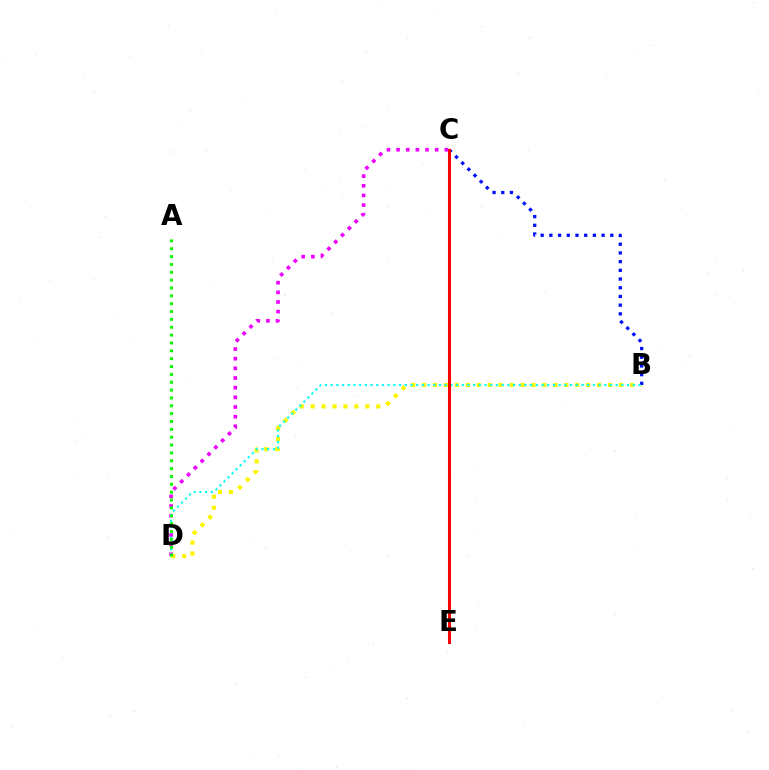{('C', 'D'): [{'color': '#ee00ff', 'line_style': 'dotted', 'thickness': 2.62}], ('B', 'D'): [{'color': '#fcf500', 'line_style': 'dotted', 'thickness': 2.97}, {'color': '#00fff6', 'line_style': 'dotted', 'thickness': 1.55}], ('B', 'C'): [{'color': '#0010ff', 'line_style': 'dotted', 'thickness': 2.37}], ('A', 'D'): [{'color': '#08ff00', 'line_style': 'dotted', 'thickness': 2.13}], ('C', 'E'): [{'color': '#ff0000', 'line_style': 'solid', 'thickness': 2.19}]}